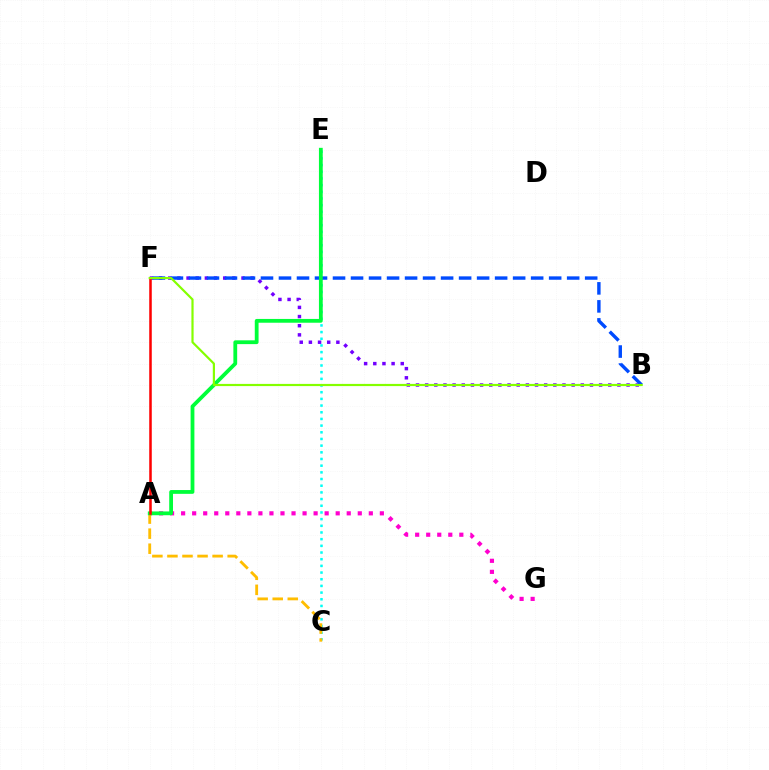{('C', 'E'): [{'color': '#00fff6', 'line_style': 'dotted', 'thickness': 1.81}], ('A', 'G'): [{'color': '#ff00cf', 'line_style': 'dotted', 'thickness': 3.0}], ('B', 'F'): [{'color': '#7200ff', 'line_style': 'dotted', 'thickness': 2.49}, {'color': '#004bff', 'line_style': 'dashed', 'thickness': 2.45}, {'color': '#84ff00', 'line_style': 'solid', 'thickness': 1.57}], ('A', 'C'): [{'color': '#ffbd00', 'line_style': 'dashed', 'thickness': 2.05}], ('A', 'E'): [{'color': '#00ff39', 'line_style': 'solid', 'thickness': 2.73}], ('A', 'F'): [{'color': '#ff0000', 'line_style': 'solid', 'thickness': 1.82}]}